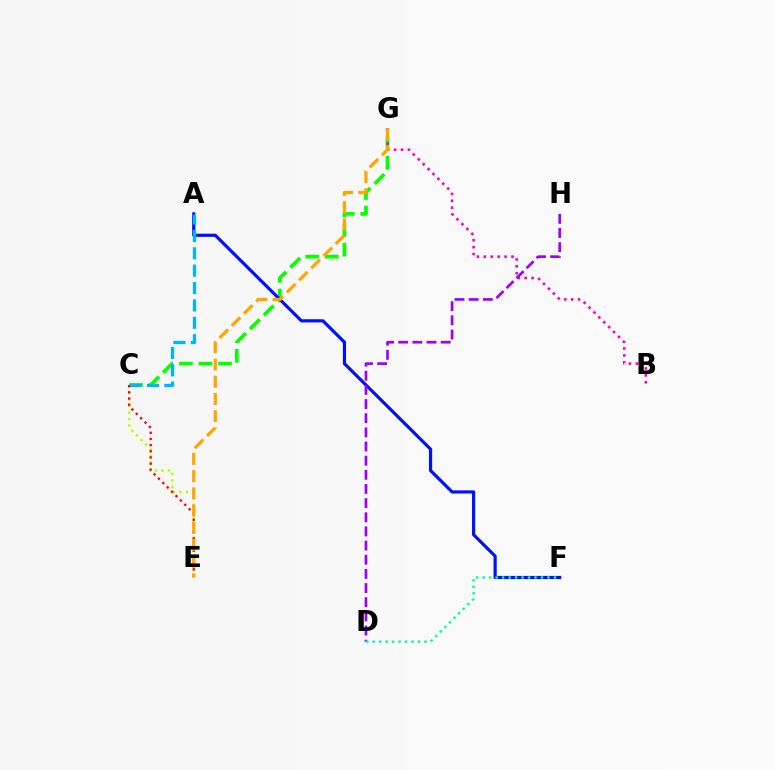{('C', 'E'): [{'color': '#b3ff00', 'line_style': 'dotted', 'thickness': 1.78}, {'color': '#ff0000', 'line_style': 'dotted', 'thickness': 1.68}], ('C', 'G'): [{'color': '#08ff00', 'line_style': 'dashed', 'thickness': 2.66}], ('B', 'G'): [{'color': '#ff00bd', 'line_style': 'dotted', 'thickness': 1.88}], ('A', 'F'): [{'color': '#0010ff', 'line_style': 'solid', 'thickness': 2.29}], ('D', 'H'): [{'color': '#9b00ff', 'line_style': 'dashed', 'thickness': 1.92}], ('A', 'C'): [{'color': '#00b5ff', 'line_style': 'dashed', 'thickness': 2.36}], ('D', 'F'): [{'color': '#00ff9d', 'line_style': 'dotted', 'thickness': 1.76}], ('E', 'G'): [{'color': '#ffa500', 'line_style': 'dashed', 'thickness': 2.34}]}